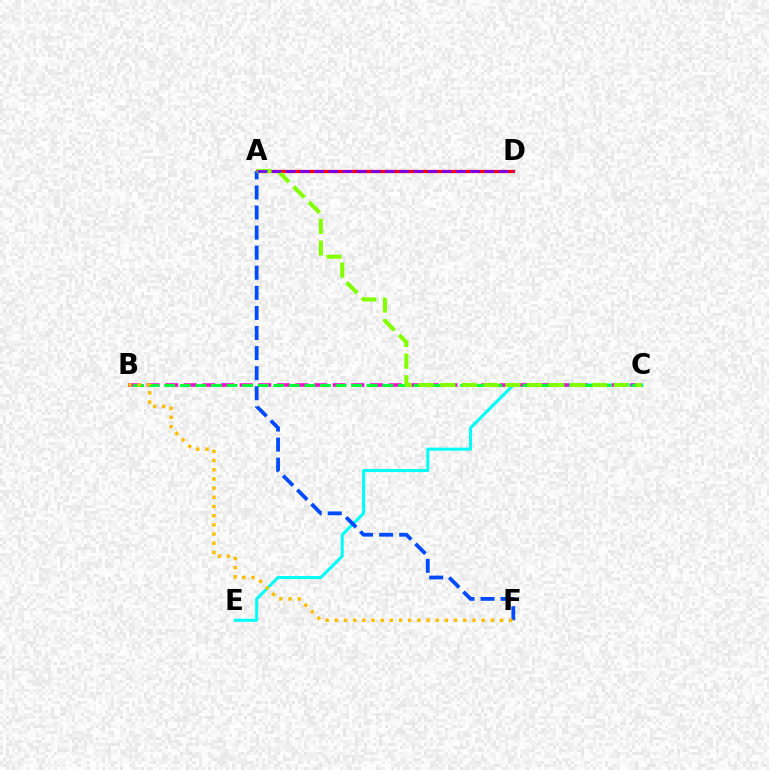{('C', 'E'): [{'color': '#00fff6', 'line_style': 'solid', 'thickness': 2.19}], ('B', 'C'): [{'color': '#ff00cf', 'line_style': 'dashed', 'thickness': 2.53}, {'color': '#00ff39', 'line_style': 'dashed', 'thickness': 2.12}], ('A', 'D'): [{'color': '#ff0000', 'line_style': 'solid', 'thickness': 2.36}, {'color': '#7200ff', 'line_style': 'dashed', 'thickness': 1.93}], ('A', 'F'): [{'color': '#004bff', 'line_style': 'dashed', 'thickness': 2.73}], ('A', 'C'): [{'color': '#84ff00', 'line_style': 'dashed', 'thickness': 2.95}], ('B', 'F'): [{'color': '#ffbd00', 'line_style': 'dotted', 'thickness': 2.49}]}